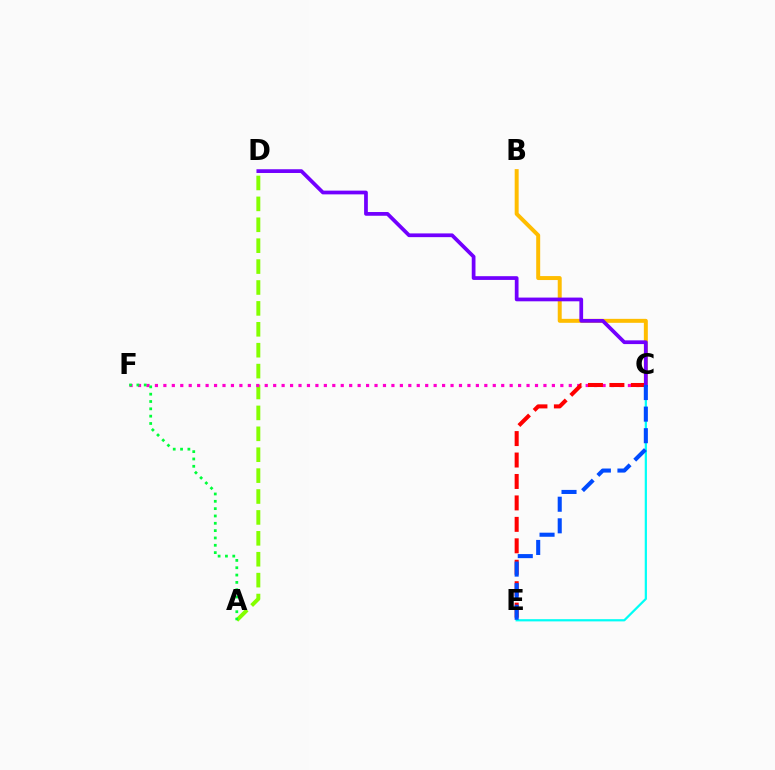{('B', 'C'): [{'color': '#ffbd00', 'line_style': 'solid', 'thickness': 2.86}], ('A', 'D'): [{'color': '#84ff00', 'line_style': 'dashed', 'thickness': 2.84}], ('C', 'E'): [{'color': '#00fff6', 'line_style': 'solid', 'thickness': 1.6}, {'color': '#ff0000', 'line_style': 'dashed', 'thickness': 2.91}, {'color': '#004bff', 'line_style': 'dashed', 'thickness': 2.93}], ('C', 'F'): [{'color': '#ff00cf', 'line_style': 'dotted', 'thickness': 2.29}], ('A', 'F'): [{'color': '#00ff39', 'line_style': 'dotted', 'thickness': 1.99}], ('C', 'D'): [{'color': '#7200ff', 'line_style': 'solid', 'thickness': 2.69}]}